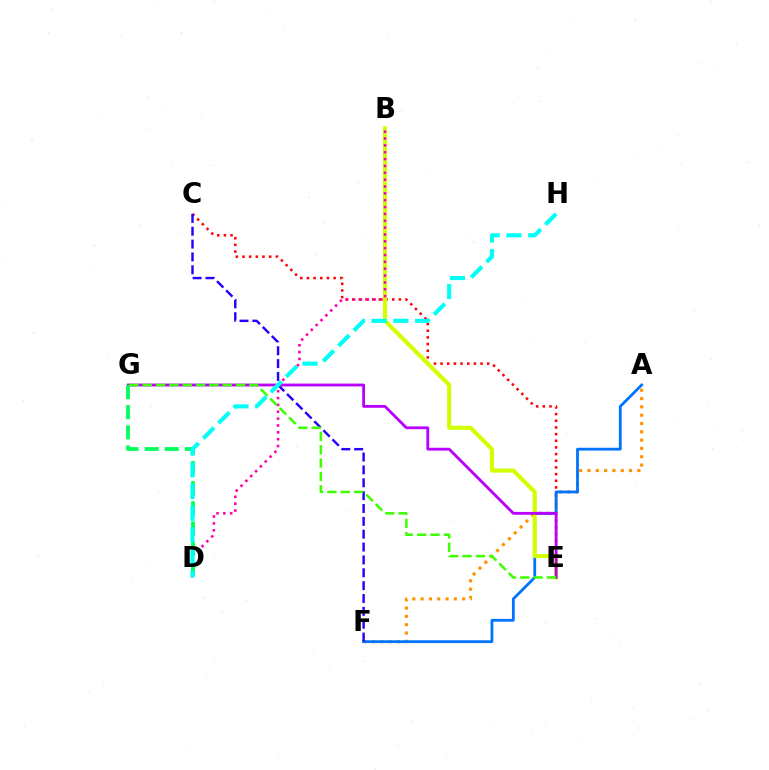{('C', 'E'): [{'color': '#ff0000', 'line_style': 'dotted', 'thickness': 1.81}], ('A', 'F'): [{'color': '#ff9400', 'line_style': 'dotted', 'thickness': 2.26}, {'color': '#0074ff', 'line_style': 'solid', 'thickness': 2.01}], ('C', 'F'): [{'color': '#2500ff', 'line_style': 'dashed', 'thickness': 1.75}], ('B', 'E'): [{'color': '#d1ff00', 'line_style': 'solid', 'thickness': 2.97}], ('E', 'G'): [{'color': '#b900ff', 'line_style': 'solid', 'thickness': 2.03}, {'color': '#3dff00', 'line_style': 'dashed', 'thickness': 1.81}], ('B', 'D'): [{'color': '#ff00ac', 'line_style': 'dotted', 'thickness': 1.86}], ('D', 'G'): [{'color': '#00ff5c', 'line_style': 'dashed', 'thickness': 2.74}], ('D', 'H'): [{'color': '#00fff6', 'line_style': 'dashed', 'thickness': 2.95}]}